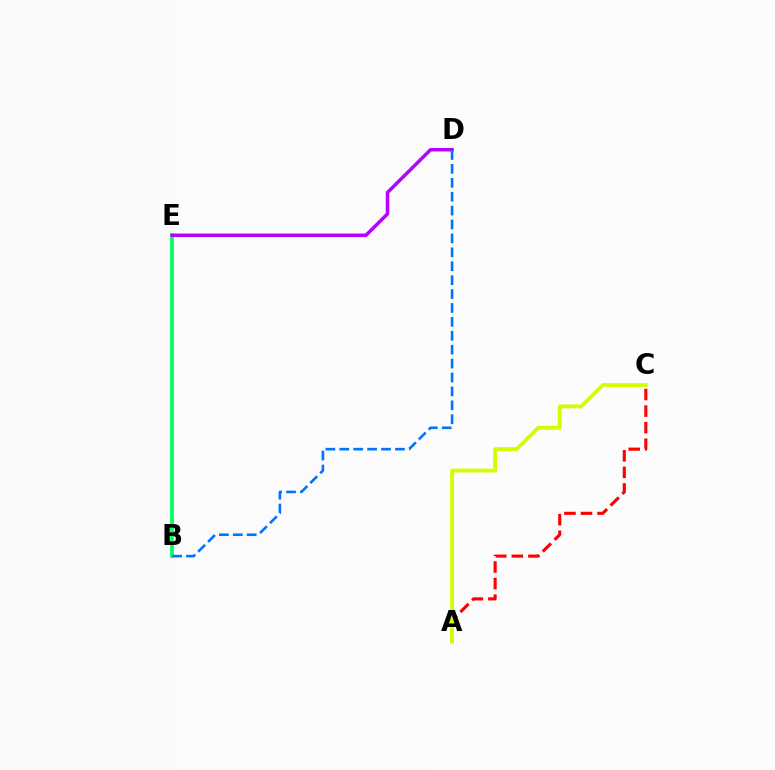{('A', 'C'): [{'color': '#ff0000', 'line_style': 'dashed', 'thickness': 2.25}, {'color': '#d1ff00', 'line_style': 'solid', 'thickness': 2.77}], ('B', 'E'): [{'color': '#00ff5c', 'line_style': 'solid', 'thickness': 2.68}], ('D', 'E'): [{'color': '#b900ff', 'line_style': 'solid', 'thickness': 2.52}], ('B', 'D'): [{'color': '#0074ff', 'line_style': 'dashed', 'thickness': 1.89}]}